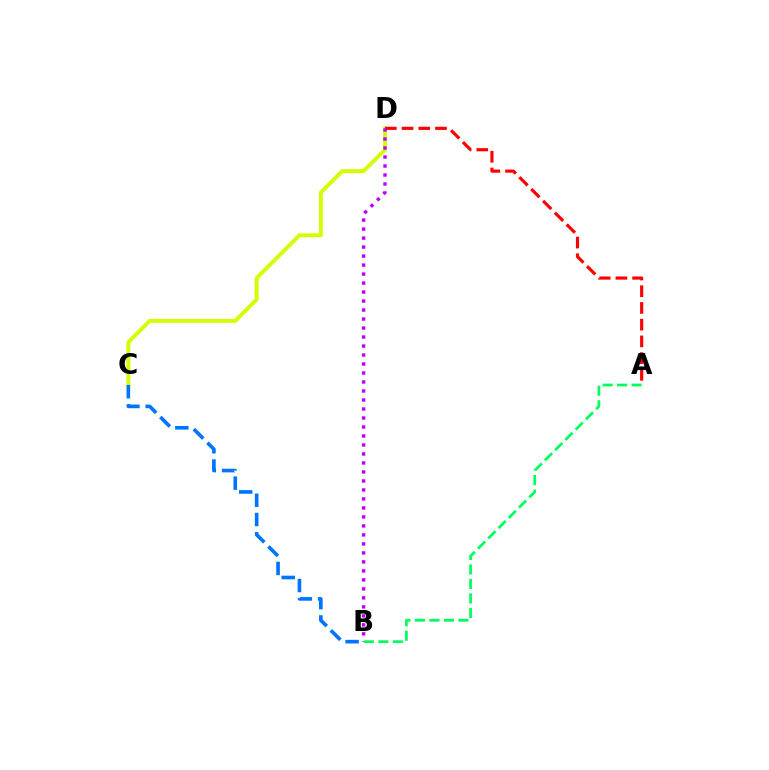{('C', 'D'): [{'color': '#d1ff00', 'line_style': 'solid', 'thickness': 2.82}], ('B', 'C'): [{'color': '#0074ff', 'line_style': 'dashed', 'thickness': 2.62}], ('A', 'D'): [{'color': '#ff0000', 'line_style': 'dashed', 'thickness': 2.27}], ('B', 'D'): [{'color': '#b900ff', 'line_style': 'dotted', 'thickness': 2.44}], ('A', 'B'): [{'color': '#00ff5c', 'line_style': 'dashed', 'thickness': 1.97}]}